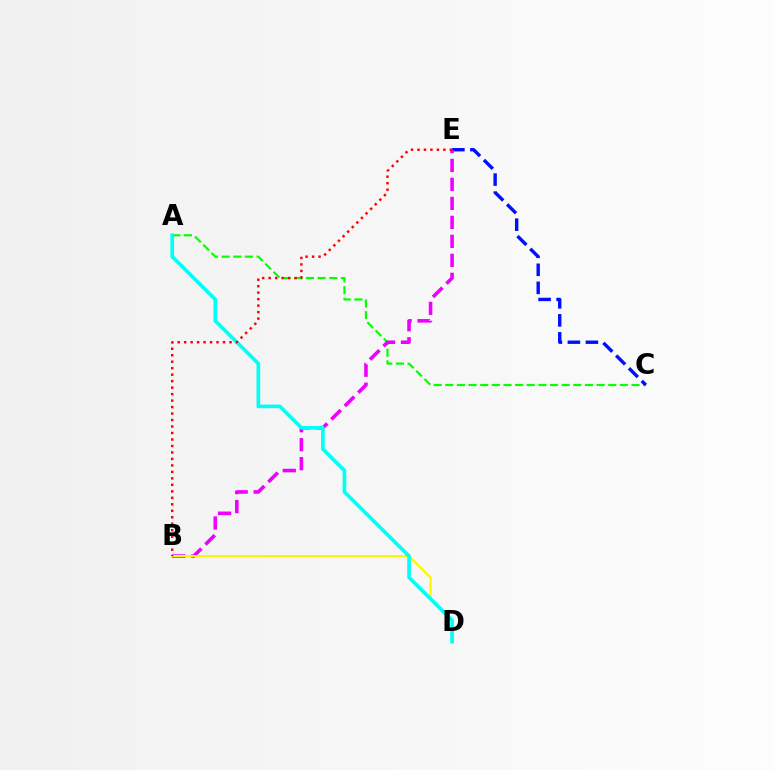{('A', 'C'): [{'color': '#08ff00', 'line_style': 'dashed', 'thickness': 1.58}], ('C', 'E'): [{'color': '#0010ff', 'line_style': 'dashed', 'thickness': 2.45}], ('B', 'E'): [{'color': '#ee00ff', 'line_style': 'dashed', 'thickness': 2.58}, {'color': '#ff0000', 'line_style': 'dotted', 'thickness': 1.76}], ('B', 'D'): [{'color': '#fcf500', 'line_style': 'solid', 'thickness': 1.54}], ('A', 'D'): [{'color': '#00fff6', 'line_style': 'solid', 'thickness': 2.64}]}